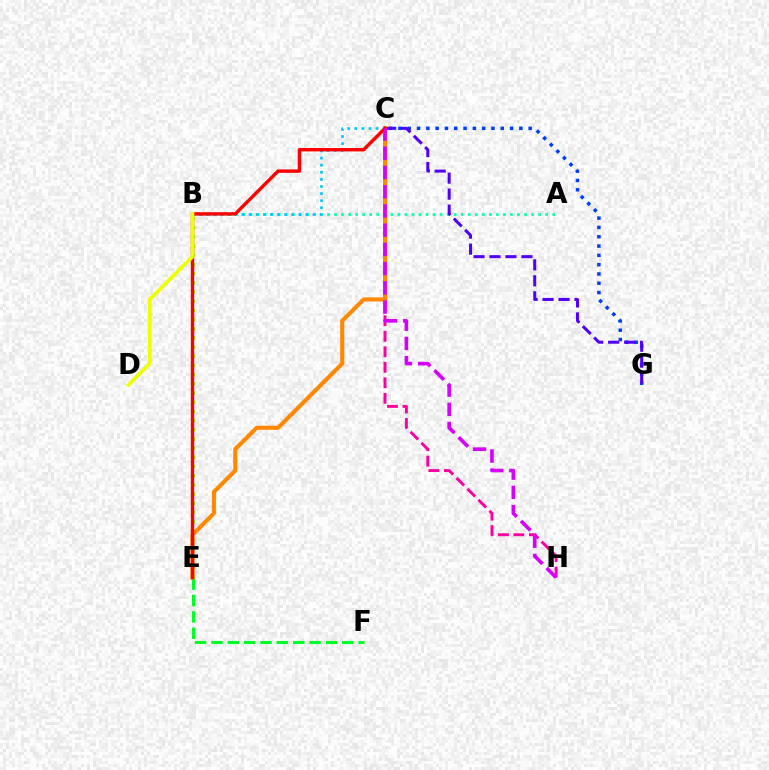{('C', 'G'): [{'color': '#003fff', 'line_style': 'dotted', 'thickness': 2.53}, {'color': '#4f00ff', 'line_style': 'dashed', 'thickness': 2.17}], ('A', 'B'): [{'color': '#00ffaf', 'line_style': 'dotted', 'thickness': 1.91}], ('B', 'C'): [{'color': '#00c7ff', 'line_style': 'dotted', 'thickness': 1.93}], ('B', 'E'): [{'color': '#66ff00', 'line_style': 'dotted', 'thickness': 2.5}], ('C', 'H'): [{'color': '#ff00a0', 'line_style': 'dashed', 'thickness': 2.11}, {'color': '#d600ff', 'line_style': 'dashed', 'thickness': 2.61}], ('E', 'F'): [{'color': '#00ff27', 'line_style': 'dashed', 'thickness': 2.22}], ('C', 'E'): [{'color': '#ff8800', 'line_style': 'solid', 'thickness': 2.94}, {'color': '#ff0000', 'line_style': 'solid', 'thickness': 2.45}], ('B', 'D'): [{'color': '#eeff00', 'line_style': 'solid', 'thickness': 2.66}]}